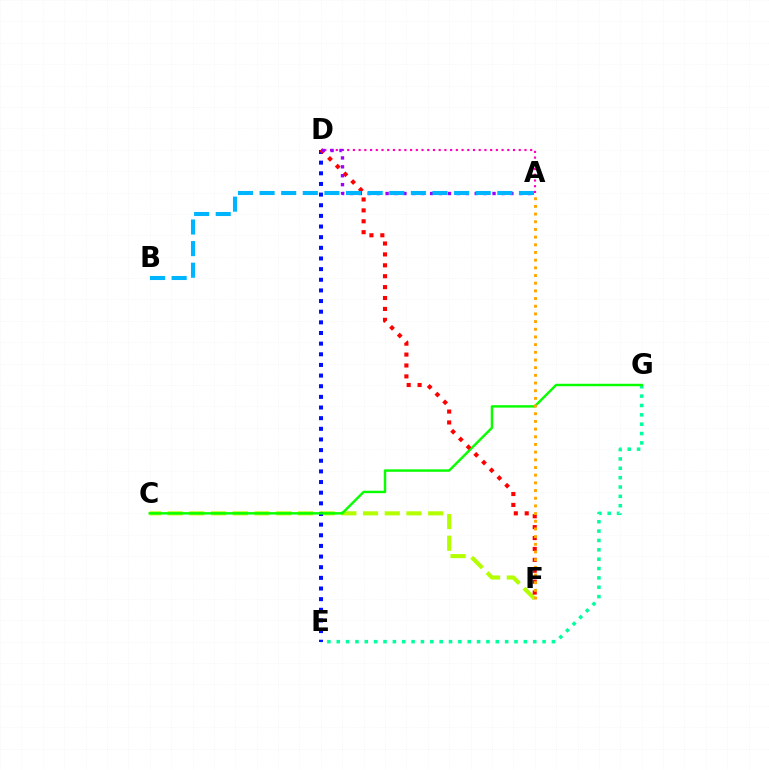{('C', 'F'): [{'color': '#b3ff00', 'line_style': 'dashed', 'thickness': 2.95}], ('E', 'G'): [{'color': '#00ff9d', 'line_style': 'dotted', 'thickness': 2.54}], ('D', 'E'): [{'color': '#0010ff', 'line_style': 'dotted', 'thickness': 2.89}], ('A', 'D'): [{'color': '#ff00bd', 'line_style': 'dotted', 'thickness': 1.55}, {'color': '#9b00ff', 'line_style': 'dotted', 'thickness': 2.42}], ('C', 'G'): [{'color': '#08ff00', 'line_style': 'solid', 'thickness': 1.75}], ('D', 'F'): [{'color': '#ff0000', 'line_style': 'dotted', 'thickness': 2.96}], ('A', 'F'): [{'color': '#ffa500', 'line_style': 'dotted', 'thickness': 2.09}], ('A', 'B'): [{'color': '#00b5ff', 'line_style': 'dashed', 'thickness': 2.94}]}